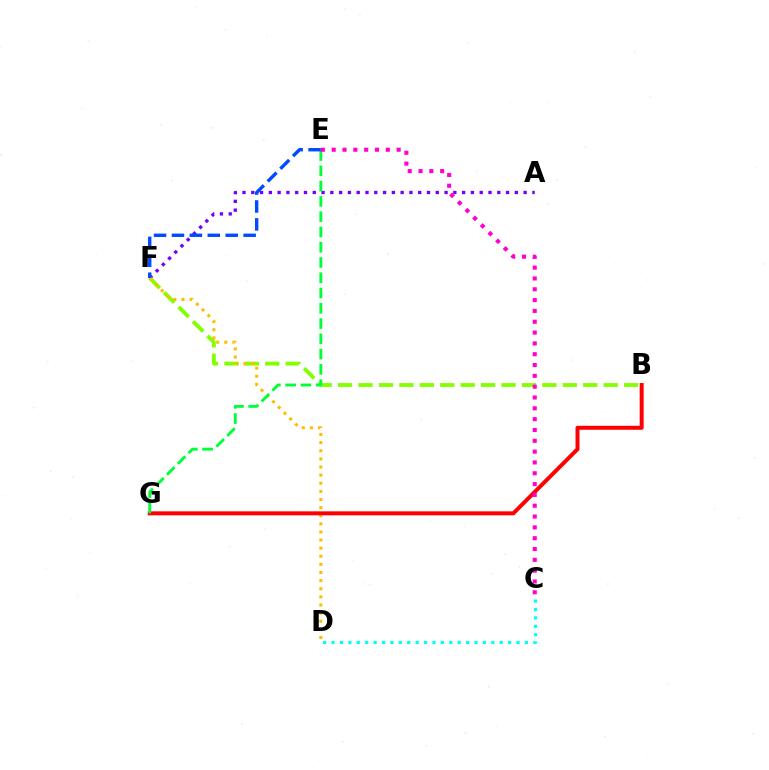{('A', 'F'): [{'color': '#7200ff', 'line_style': 'dotted', 'thickness': 2.39}], ('B', 'F'): [{'color': '#84ff00', 'line_style': 'dashed', 'thickness': 2.77}], ('D', 'F'): [{'color': '#ffbd00', 'line_style': 'dotted', 'thickness': 2.21}], ('C', 'D'): [{'color': '#00fff6', 'line_style': 'dotted', 'thickness': 2.28}], ('B', 'G'): [{'color': '#ff0000', 'line_style': 'solid', 'thickness': 2.87}], ('E', 'G'): [{'color': '#00ff39', 'line_style': 'dashed', 'thickness': 2.07}], ('E', 'F'): [{'color': '#004bff', 'line_style': 'dashed', 'thickness': 2.43}], ('C', 'E'): [{'color': '#ff00cf', 'line_style': 'dotted', 'thickness': 2.94}]}